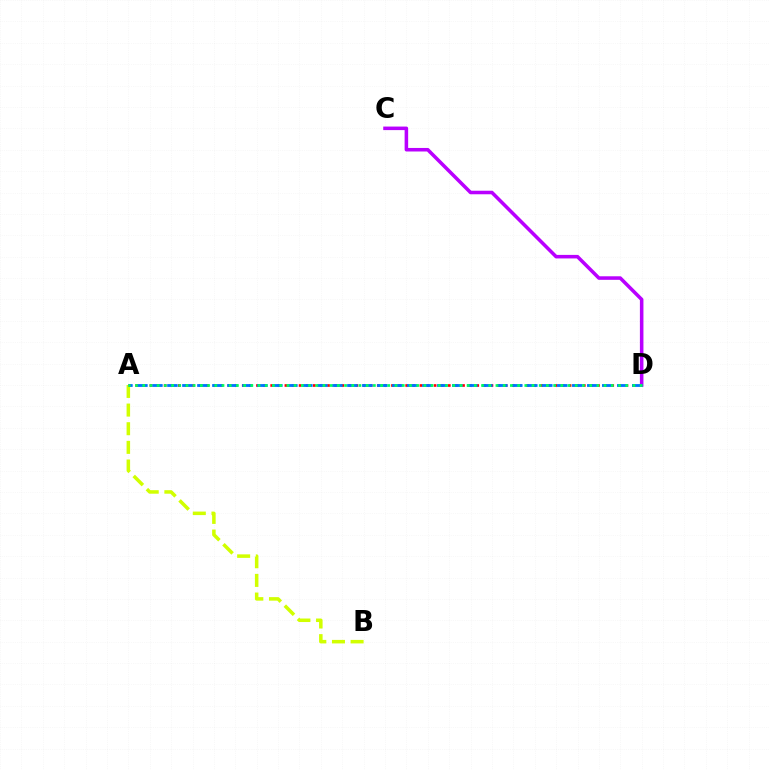{('A', 'D'): [{'color': '#ff0000', 'line_style': 'dotted', 'thickness': 1.93}, {'color': '#0074ff', 'line_style': 'dashed', 'thickness': 2.04}, {'color': '#00ff5c', 'line_style': 'dotted', 'thickness': 1.96}], ('A', 'B'): [{'color': '#d1ff00', 'line_style': 'dashed', 'thickness': 2.53}], ('C', 'D'): [{'color': '#b900ff', 'line_style': 'solid', 'thickness': 2.55}]}